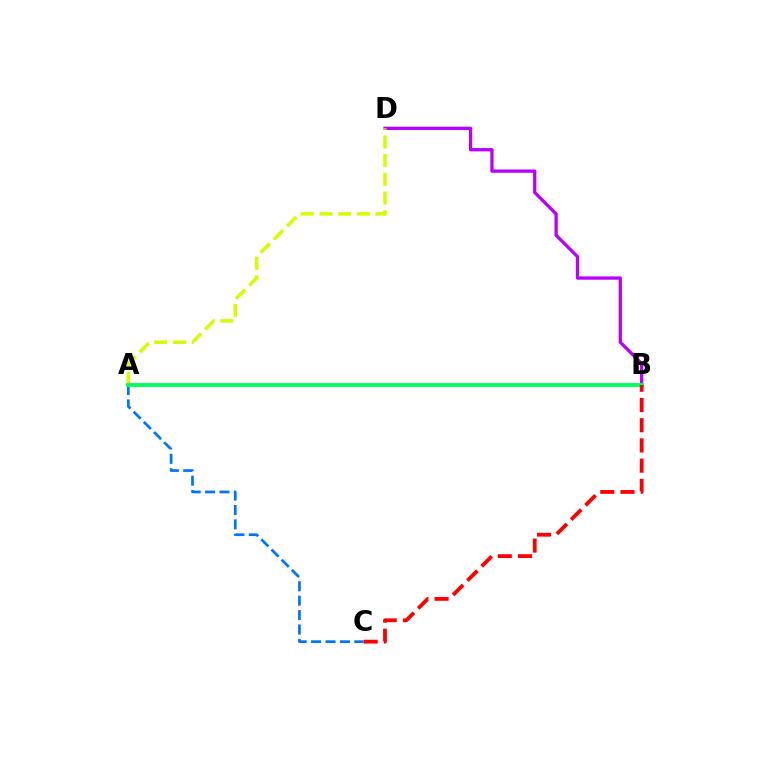{('B', 'D'): [{'color': '#b900ff', 'line_style': 'solid', 'thickness': 2.37}], ('A', 'C'): [{'color': '#0074ff', 'line_style': 'dashed', 'thickness': 1.96}], ('A', 'D'): [{'color': '#d1ff00', 'line_style': 'dashed', 'thickness': 2.54}], ('A', 'B'): [{'color': '#00ff5c', 'line_style': 'solid', 'thickness': 2.77}], ('B', 'C'): [{'color': '#ff0000', 'line_style': 'dashed', 'thickness': 2.75}]}